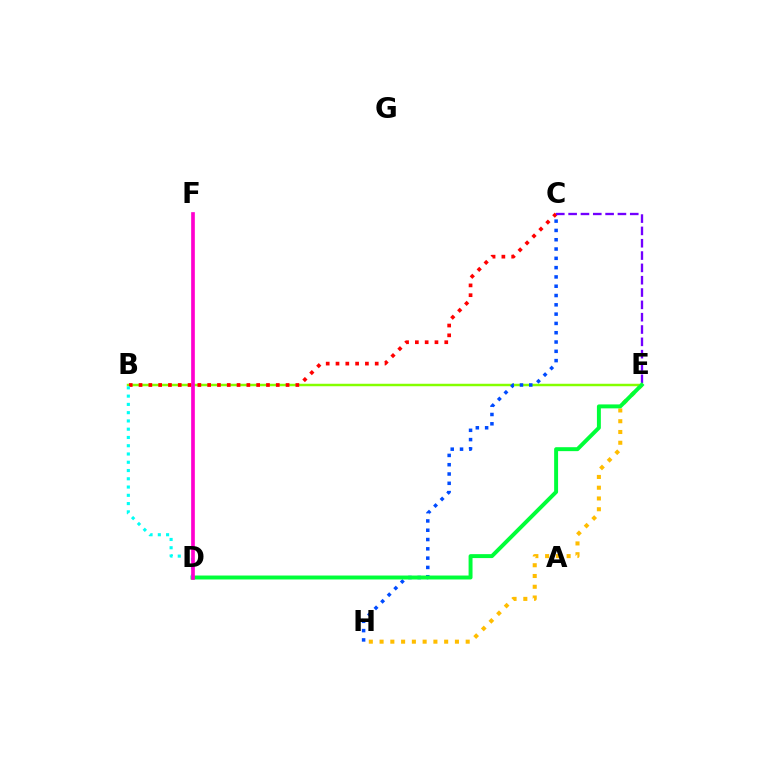{('B', 'E'): [{'color': '#84ff00', 'line_style': 'solid', 'thickness': 1.78}], ('B', 'C'): [{'color': '#ff0000', 'line_style': 'dotted', 'thickness': 2.66}], ('C', 'E'): [{'color': '#7200ff', 'line_style': 'dashed', 'thickness': 1.67}], ('C', 'H'): [{'color': '#004bff', 'line_style': 'dotted', 'thickness': 2.53}], ('E', 'H'): [{'color': '#ffbd00', 'line_style': 'dotted', 'thickness': 2.92}], ('D', 'E'): [{'color': '#00ff39', 'line_style': 'solid', 'thickness': 2.84}], ('B', 'D'): [{'color': '#00fff6', 'line_style': 'dotted', 'thickness': 2.25}], ('D', 'F'): [{'color': '#ff00cf', 'line_style': 'solid', 'thickness': 2.64}]}